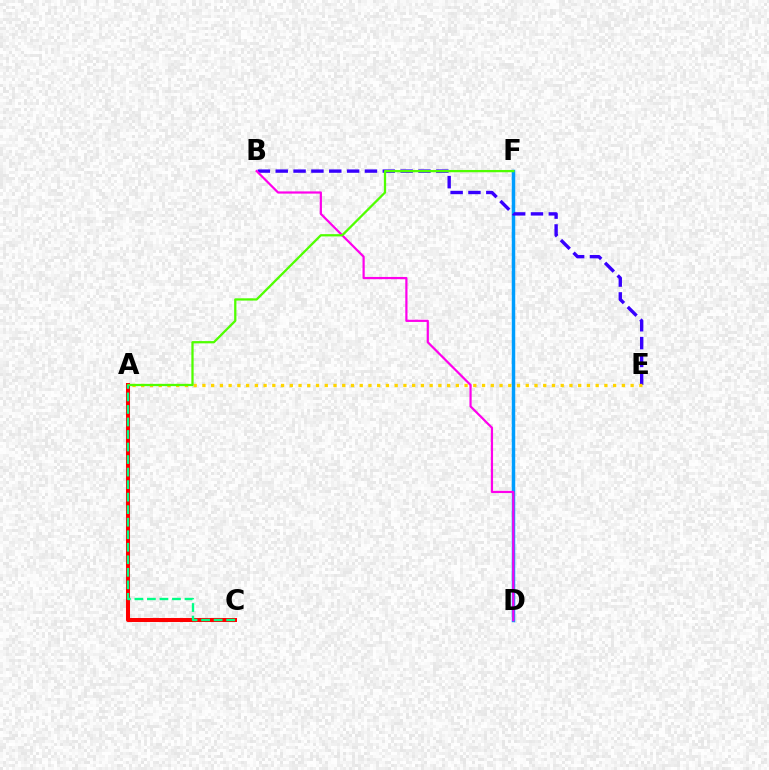{('A', 'C'): [{'color': '#ff0000', 'line_style': 'solid', 'thickness': 2.91}, {'color': '#00ff86', 'line_style': 'dashed', 'thickness': 1.7}], ('D', 'F'): [{'color': '#009eff', 'line_style': 'solid', 'thickness': 2.5}], ('B', 'E'): [{'color': '#3700ff', 'line_style': 'dashed', 'thickness': 2.42}], ('B', 'D'): [{'color': '#ff00ed', 'line_style': 'solid', 'thickness': 1.59}], ('A', 'E'): [{'color': '#ffd500', 'line_style': 'dotted', 'thickness': 2.37}], ('A', 'F'): [{'color': '#4fff00', 'line_style': 'solid', 'thickness': 1.63}]}